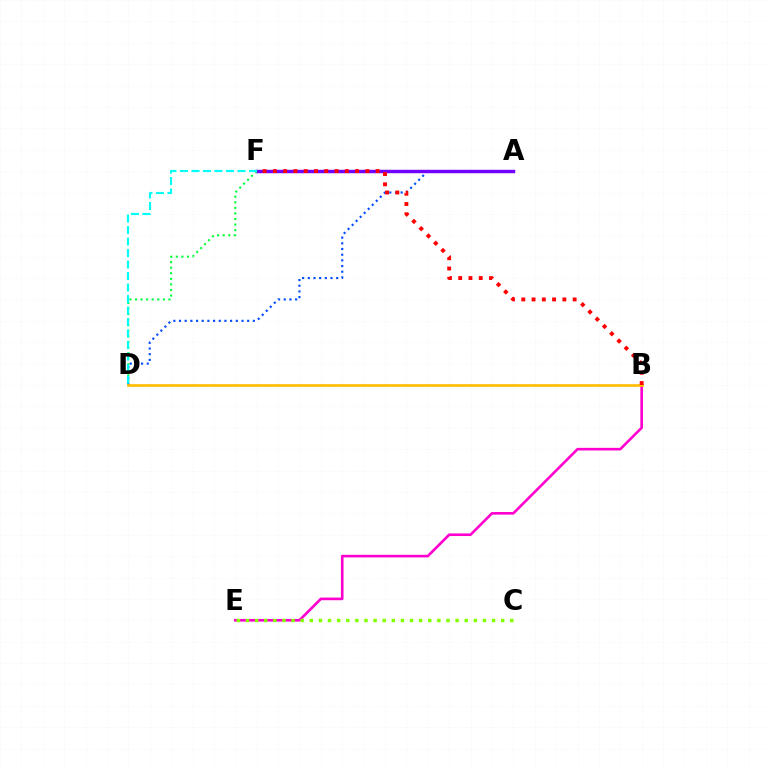{('A', 'D'): [{'color': '#004bff', 'line_style': 'dotted', 'thickness': 1.54}], ('A', 'F'): [{'color': '#7200ff', 'line_style': 'solid', 'thickness': 2.47}], ('D', 'F'): [{'color': '#00ff39', 'line_style': 'dotted', 'thickness': 1.51}, {'color': '#00fff6', 'line_style': 'dashed', 'thickness': 1.56}], ('B', 'E'): [{'color': '#ff00cf', 'line_style': 'solid', 'thickness': 1.89}], ('B', 'D'): [{'color': '#ffbd00', 'line_style': 'solid', 'thickness': 1.92}], ('C', 'E'): [{'color': '#84ff00', 'line_style': 'dotted', 'thickness': 2.48}], ('B', 'F'): [{'color': '#ff0000', 'line_style': 'dotted', 'thickness': 2.79}]}